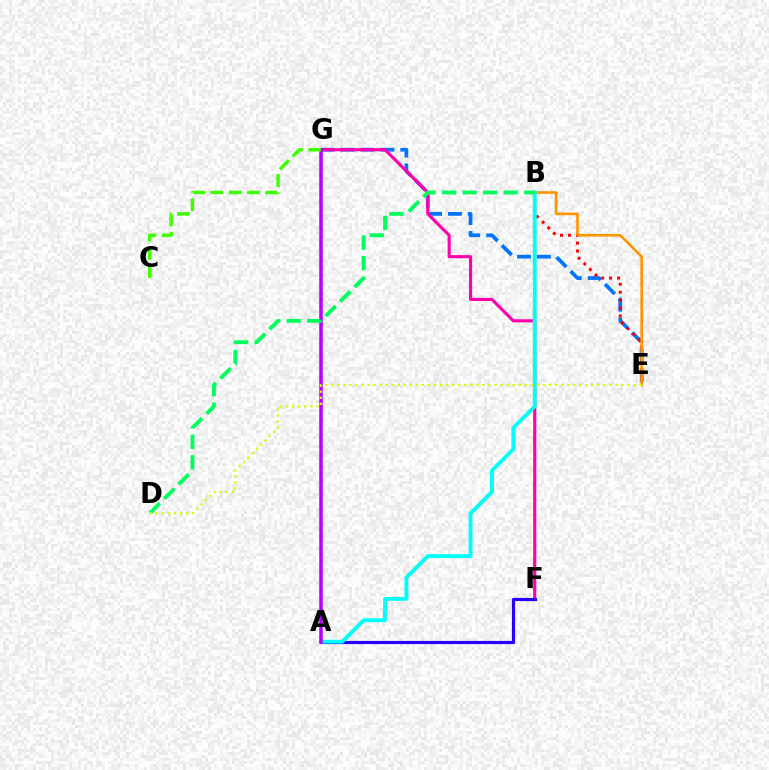{('E', 'G'): [{'color': '#0074ff', 'line_style': 'dashed', 'thickness': 2.7}], ('F', 'G'): [{'color': '#ff00ac', 'line_style': 'solid', 'thickness': 2.24}], ('B', 'E'): [{'color': '#ff0000', 'line_style': 'dotted', 'thickness': 2.16}, {'color': '#ff9400', 'line_style': 'solid', 'thickness': 1.89}], ('A', 'F'): [{'color': '#2500ff', 'line_style': 'solid', 'thickness': 2.28}], ('A', 'B'): [{'color': '#00fff6', 'line_style': 'solid', 'thickness': 2.78}], ('A', 'G'): [{'color': '#b900ff', 'line_style': 'solid', 'thickness': 2.55}], ('B', 'D'): [{'color': '#00ff5c', 'line_style': 'dashed', 'thickness': 2.79}], ('D', 'E'): [{'color': '#d1ff00', 'line_style': 'dotted', 'thickness': 1.64}], ('C', 'G'): [{'color': '#3dff00', 'line_style': 'dashed', 'thickness': 2.49}]}